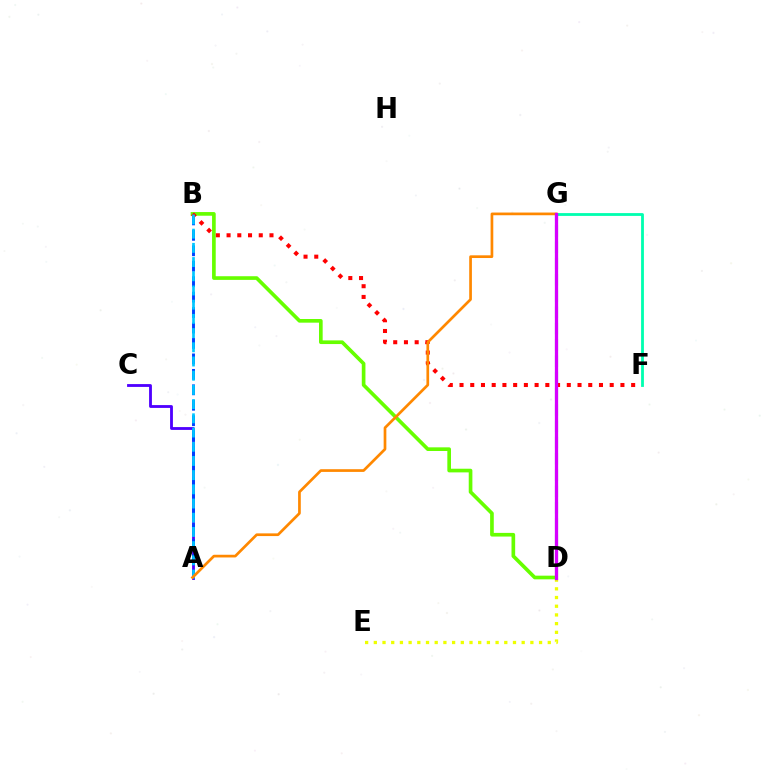{('A', 'C'): [{'color': '#4f00ff', 'line_style': 'solid', 'thickness': 2.03}], ('B', 'D'): [{'color': '#66ff00', 'line_style': 'solid', 'thickness': 2.64}], ('A', 'B'): [{'color': '#003fff', 'line_style': 'dashed', 'thickness': 2.1}, {'color': '#00c7ff', 'line_style': 'dashed', 'thickness': 1.93}], ('B', 'F'): [{'color': '#ff0000', 'line_style': 'dotted', 'thickness': 2.91}], ('F', 'G'): [{'color': '#00ffaf', 'line_style': 'solid', 'thickness': 2.02}], ('D', 'E'): [{'color': '#eeff00', 'line_style': 'dotted', 'thickness': 2.36}], ('D', 'G'): [{'color': '#00ff27', 'line_style': 'dashed', 'thickness': 2.21}, {'color': '#ff00a0', 'line_style': 'dashed', 'thickness': 1.87}, {'color': '#d600ff', 'line_style': 'solid', 'thickness': 2.36}], ('A', 'G'): [{'color': '#ff8800', 'line_style': 'solid', 'thickness': 1.94}]}